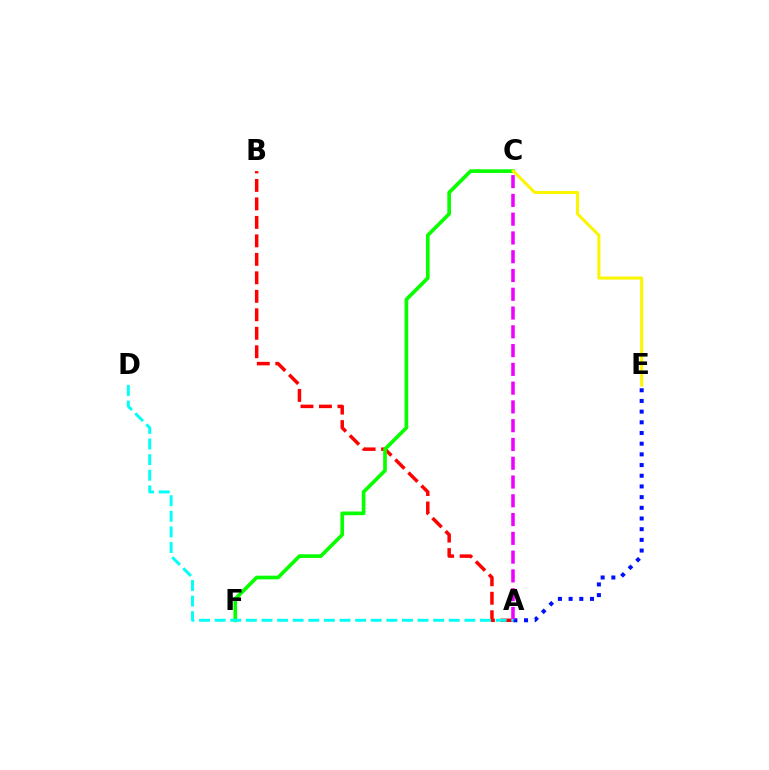{('A', 'B'): [{'color': '#ff0000', 'line_style': 'dashed', 'thickness': 2.51}], ('A', 'E'): [{'color': '#0010ff', 'line_style': 'dotted', 'thickness': 2.9}], ('A', 'C'): [{'color': '#ee00ff', 'line_style': 'dashed', 'thickness': 2.55}], ('C', 'F'): [{'color': '#08ff00', 'line_style': 'solid', 'thickness': 2.64}], ('A', 'D'): [{'color': '#00fff6', 'line_style': 'dashed', 'thickness': 2.12}], ('C', 'E'): [{'color': '#fcf500', 'line_style': 'solid', 'thickness': 2.19}]}